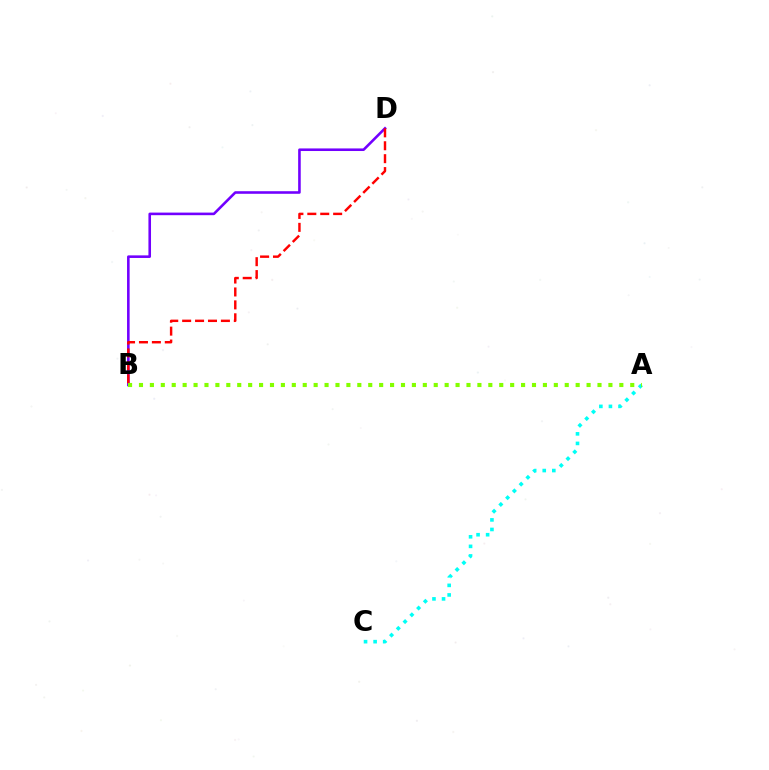{('B', 'D'): [{'color': '#7200ff', 'line_style': 'solid', 'thickness': 1.86}, {'color': '#ff0000', 'line_style': 'dashed', 'thickness': 1.75}], ('A', 'C'): [{'color': '#00fff6', 'line_style': 'dotted', 'thickness': 2.6}], ('A', 'B'): [{'color': '#84ff00', 'line_style': 'dotted', 'thickness': 2.97}]}